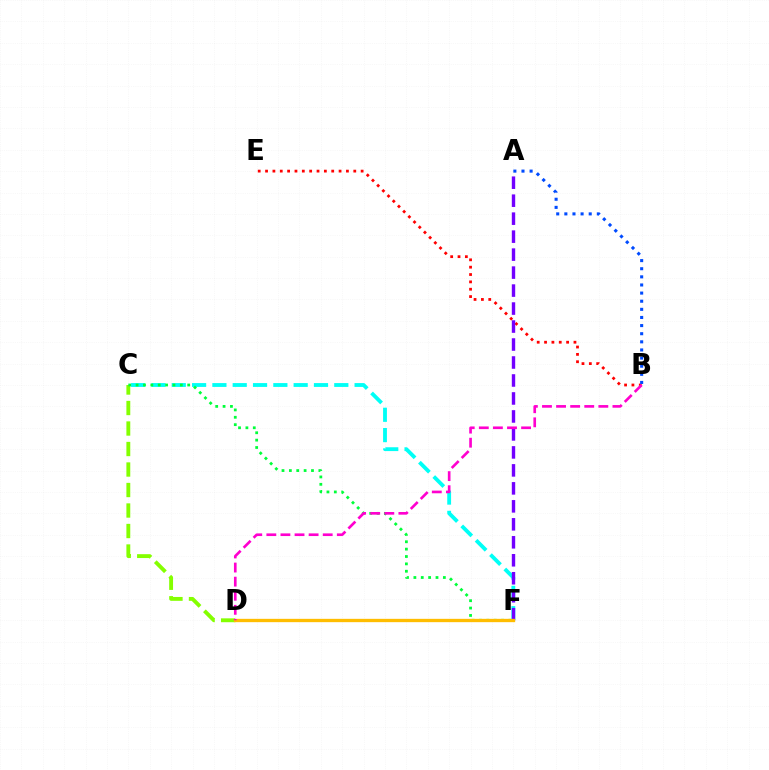{('C', 'F'): [{'color': '#00fff6', 'line_style': 'dashed', 'thickness': 2.76}, {'color': '#00ff39', 'line_style': 'dotted', 'thickness': 2.0}], ('C', 'D'): [{'color': '#84ff00', 'line_style': 'dashed', 'thickness': 2.78}], ('B', 'E'): [{'color': '#ff0000', 'line_style': 'dotted', 'thickness': 2.0}], ('A', 'F'): [{'color': '#7200ff', 'line_style': 'dashed', 'thickness': 2.44}], ('A', 'B'): [{'color': '#004bff', 'line_style': 'dotted', 'thickness': 2.21}], ('D', 'F'): [{'color': '#ffbd00', 'line_style': 'solid', 'thickness': 2.39}], ('B', 'D'): [{'color': '#ff00cf', 'line_style': 'dashed', 'thickness': 1.91}]}